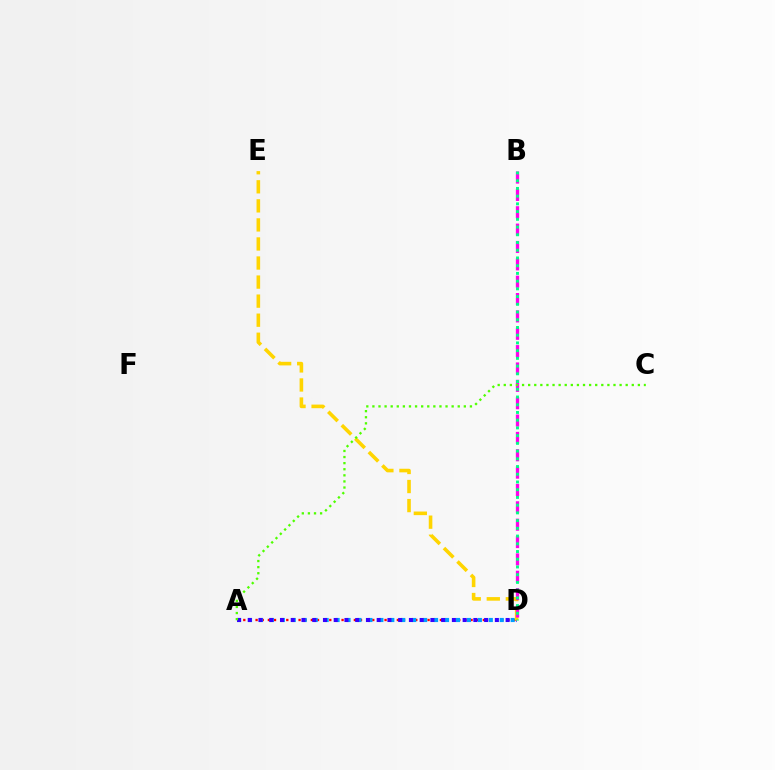{('A', 'D'): [{'color': '#ff0000', 'line_style': 'dotted', 'thickness': 1.67}, {'color': '#009eff', 'line_style': 'dotted', 'thickness': 2.97}, {'color': '#3700ff', 'line_style': 'dotted', 'thickness': 2.92}], ('D', 'E'): [{'color': '#ffd500', 'line_style': 'dashed', 'thickness': 2.59}], ('B', 'D'): [{'color': '#ff00ed', 'line_style': 'dashed', 'thickness': 2.36}, {'color': '#00ff86', 'line_style': 'dotted', 'thickness': 2.1}], ('A', 'C'): [{'color': '#4fff00', 'line_style': 'dotted', 'thickness': 1.66}]}